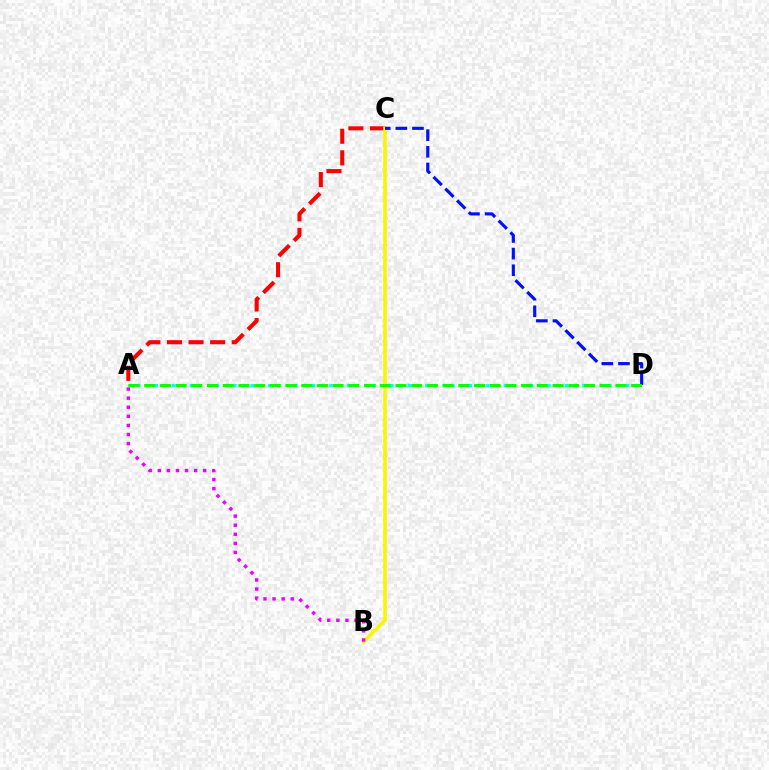{('A', 'C'): [{'color': '#ff0000', 'line_style': 'dashed', 'thickness': 2.93}], ('A', 'D'): [{'color': '#00fff6', 'line_style': 'dotted', 'thickness': 2.37}, {'color': '#08ff00', 'line_style': 'dashed', 'thickness': 2.13}], ('B', 'C'): [{'color': '#fcf500', 'line_style': 'solid', 'thickness': 2.6}], ('A', 'B'): [{'color': '#ee00ff', 'line_style': 'dotted', 'thickness': 2.47}], ('C', 'D'): [{'color': '#0010ff', 'line_style': 'dashed', 'thickness': 2.26}]}